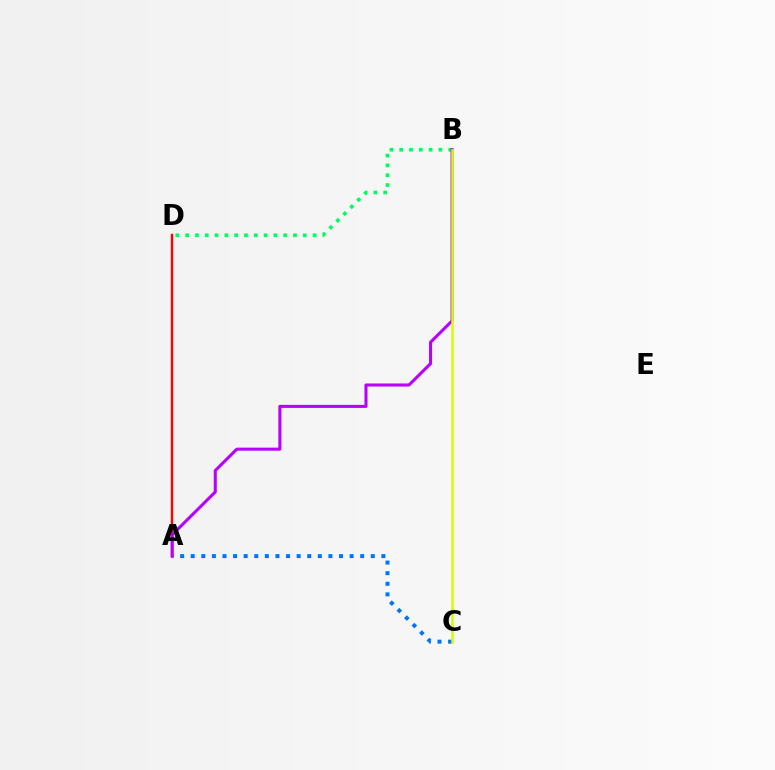{('A', 'D'): [{'color': '#ff0000', 'line_style': 'solid', 'thickness': 1.73}], ('B', 'D'): [{'color': '#00ff5c', 'line_style': 'dotted', 'thickness': 2.66}], ('A', 'C'): [{'color': '#0074ff', 'line_style': 'dotted', 'thickness': 2.88}], ('A', 'B'): [{'color': '#b900ff', 'line_style': 'solid', 'thickness': 2.2}], ('B', 'C'): [{'color': '#d1ff00', 'line_style': 'solid', 'thickness': 1.81}]}